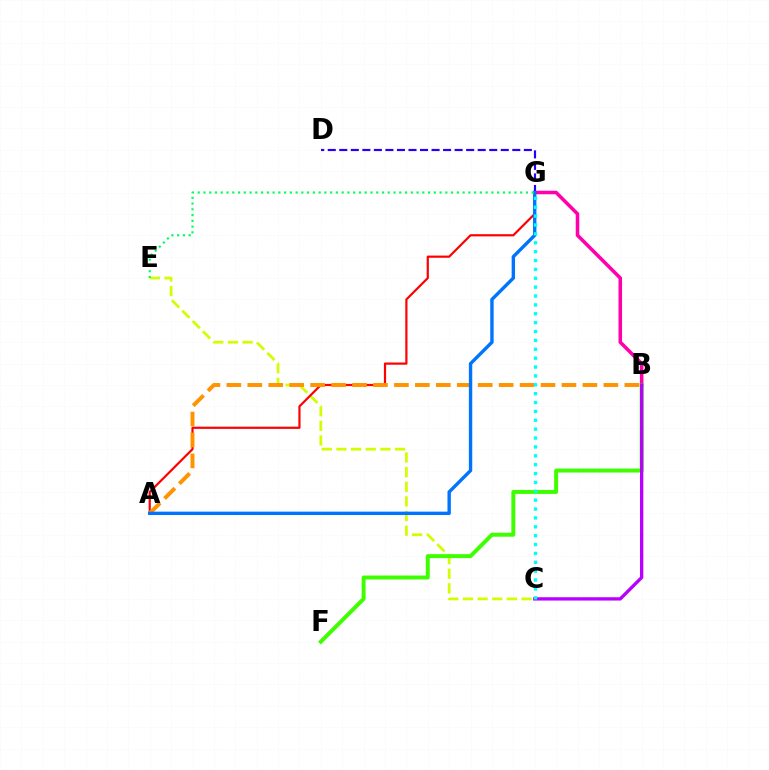{('B', 'G'): [{'color': '#ff00ac', 'line_style': 'solid', 'thickness': 2.55}], ('D', 'G'): [{'color': '#2500ff', 'line_style': 'dashed', 'thickness': 1.57}], ('C', 'E'): [{'color': '#d1ff00', 'line_style': 'dashed', 'thickness': 1.99}], ('A', 'G'): [{'color': '#ff0000', 'line_style': 'solid', 'thickness': 1.58}, {'color': '#0074ff', 'line_style': 'solid', 'thickness': 2.44}], ('A', 'B'): [{'color': '#ff9400', 'line_style': 'dashed', 'thickness': 2.85}], ('B', 'F'): [{'color': '#3dff00', 'line_style': 'solid', 'thickness': 2.85}], ('E', 'G'): [{'color': '#00ff5c', 'line_style': 'dotted', 'thickness': 1.56}], ('B', 'C'): [{'color': '#b900ff', 'line_style': 'solid', 'thickness': 2.39}], ('C', 'G'): [{'color': '#00fff6', 'line_style': 'dotted', 'thickness': 2.41}]}